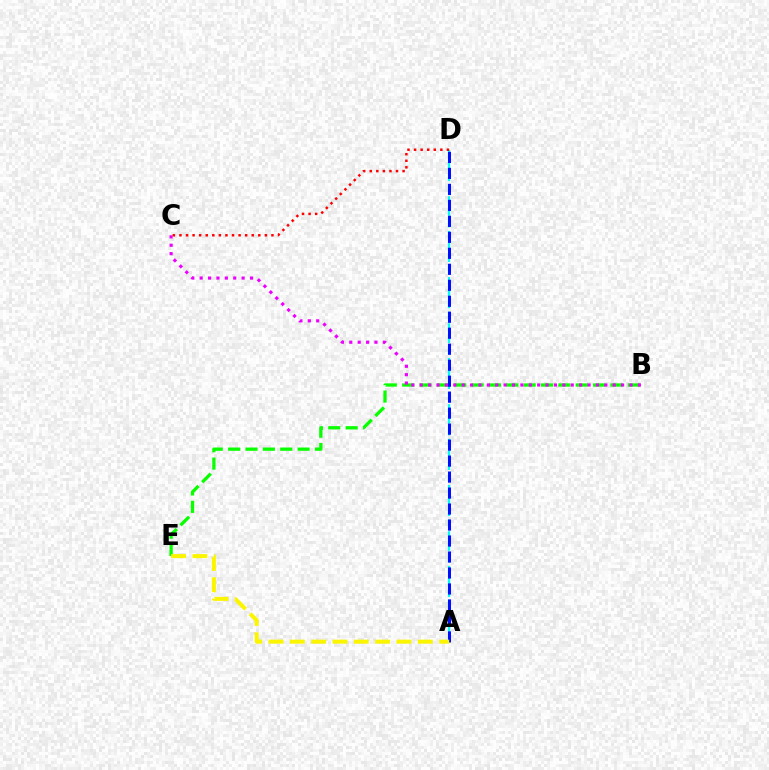{('A', 'D'): [{'color': '#00fff6', 'line_style': 'dashed', 'thickness': 1.57}, {'color': '#0010ff', 'line_style': 'dashed', 'thickness': 2.17}], ('B', 'E'): [{'color': '#08ff00', 'line_style': 'dashed', 'thickness': 2.36}], ('B', 'C'): [{'color': '#ee00ff', 'line_style': 'dotted', 'thickness': 2.28}], ('A', 'E'): [{'color': '#fcf500', 'line_style': 'dashed', 'thickness': 2.9}], ('C', 'D'): [{'color': '#ff0000', 'line_style': 'dotted', 'thickness': 1.79}]}